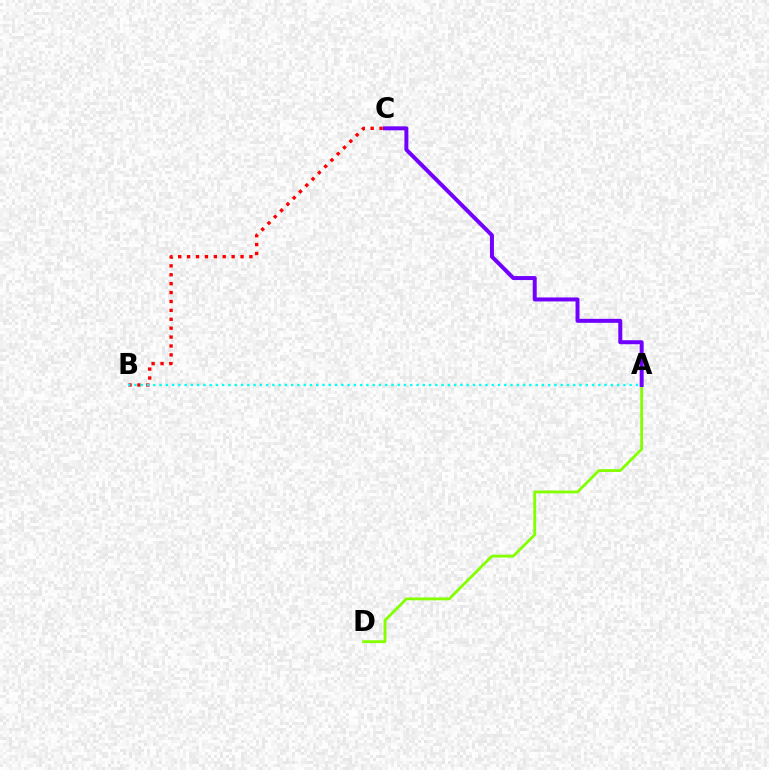{('B', 'C'): [{'color': '#ff0000', 'line_style': 'dotted', 'thickness': 2.42}], ('A', 'B'): [{'color': '#00fff6', 'line_style': 'dotted', 'thickness': 1.7}], ('A', 'D'): [{'color': '#84ff00', 'line_style': 'solid', 'thickness': 2.03}], ('A', 'C'): [{'color': '#7200ff', 'line_style': 'solid', 'thickness': 2.87}]}